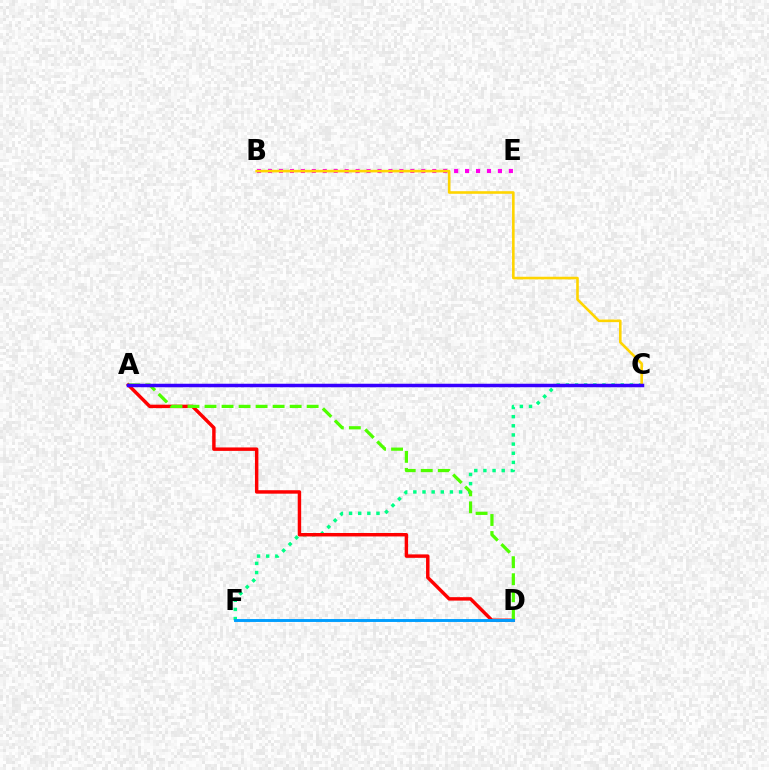{('B', 'E'): [{'color': '#ff00ed', 'line_style': 'dotted', 'thickness': 2.97}], ('C', 'F'): [{'color': '#00ff86', 'line_style': 'dotted', 'thickness': 2.48}], ('B', 'C'): [{'color': '#ffd500', 'line_style': 'solid', 'thickness': 1.87}], ('A', 'D'): [{'color': '#ff0000', 'line_style': 'solid', 'thickness': 2.48}, {'color': '#4fff00', 'line_style': 'dashed', 'thickness': 2.31}], ('A', 'C'): [{'color': '#3700ff', 'line_style': 'solid', 'thickness': 2.52}], ('D', 'F'): [{'color': '#009eff', 'line_style': 'solid', 'thickness': 2.1}]}